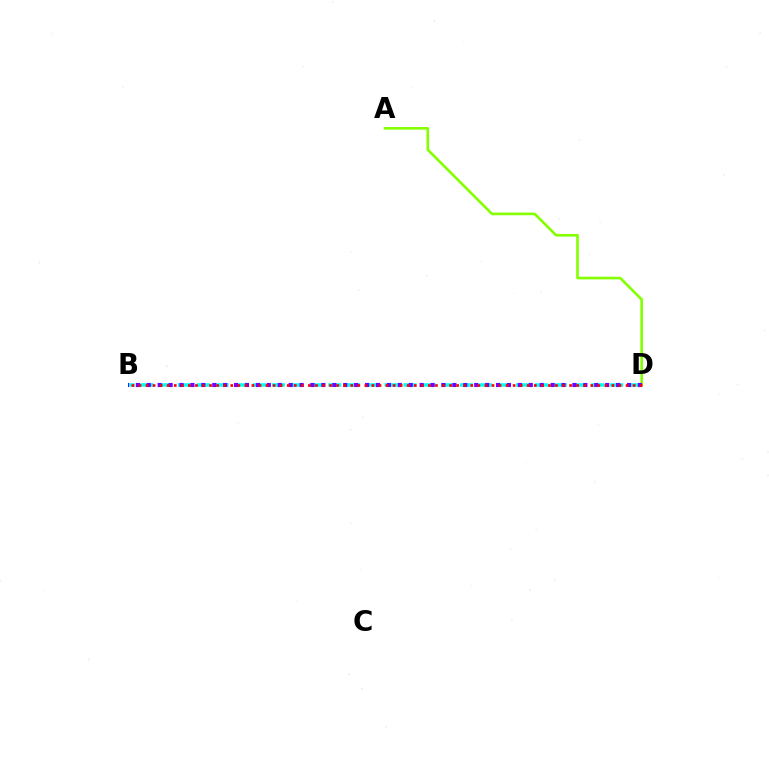{('A', 'D'): [{'color': '#84ff00', 'line_style': 'solid', 'thickness': 1.89}], ('B', 'D'): [{'color': '#00fff6', 'line_style': 'dashed', 'thickness': 2.55}, {'color': '#7200ff', 'line_style': 'dotted', 'thickness': 2.97}, {'color': '#ff0000', 'line_style': 'dotted', 'thickness': 1.92}]}